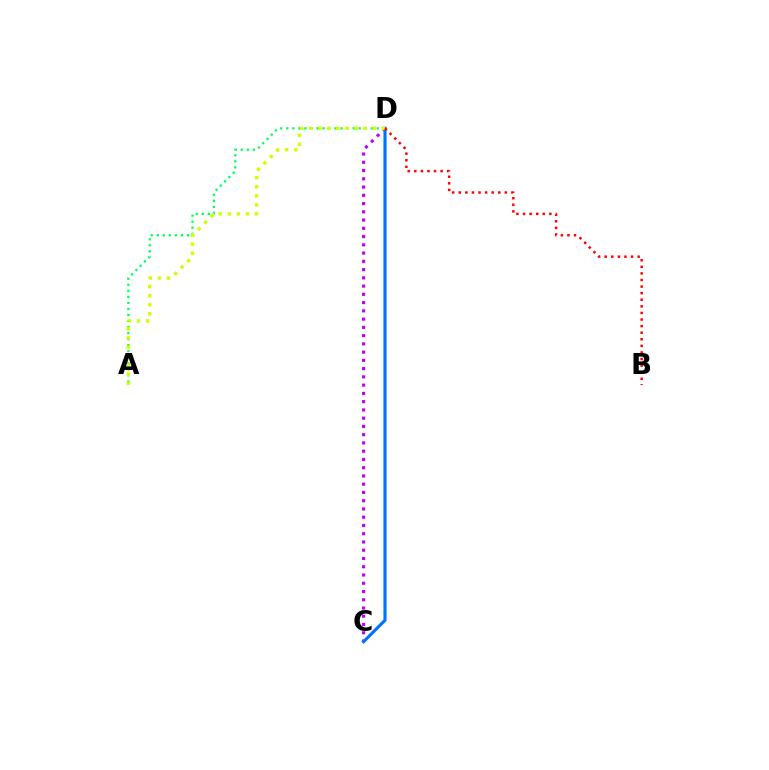{('A', 'D'): [{'color': '#00ff5c', 'line_style': 'dotted', 'thickness': 1.64}, {'color': '#d1ff00', 'line_style': 'dotted', 'thickness': 2.47}], ('C', 'D'): [{'color': '#b900ff', 'line_style': 'dotted', 'thickness': 2.24}, {'color': '#0074ff', 'line_style': 'solid', 'thickness': 2.25}], ('B', 'D'): [{'color': '#ff0000', 'line_style': 'dotted', 'thickness': 1.79}]}